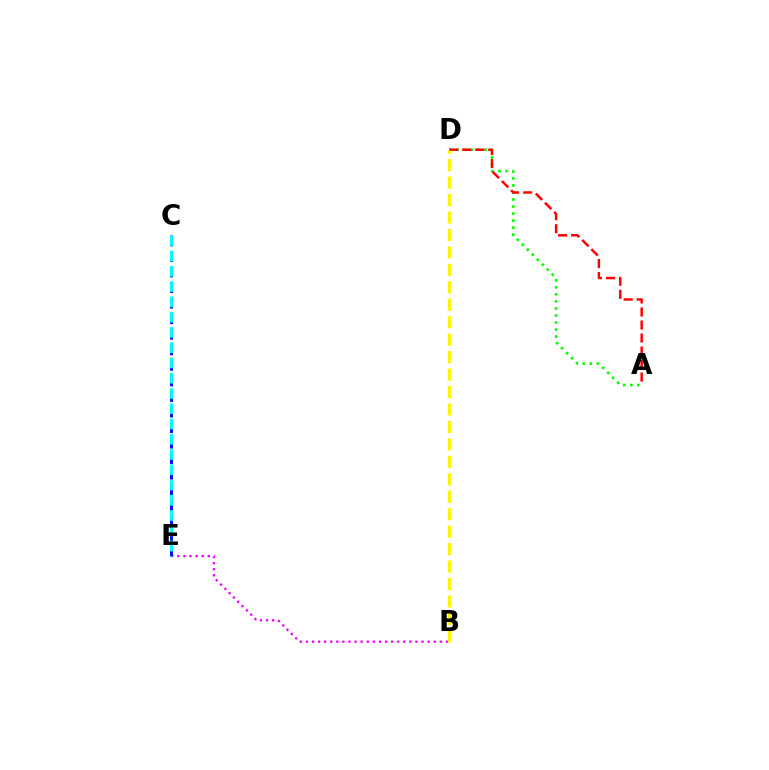{('A', 'D'): [{'color': '#08ff00', 'line_style': 'dotted', 'thickness': 1.91}, {'color': '#ff0000', 'line_style': 'dashed', 'thickness': 1.77}], ('B', 'E'): [{'color': '#ee00ff', 'line_style': 'dotted', 'thickness': 1.65}], ('C', 'E'): [{'color': '#0010ff', 'line_style': 'dashed', 'thickness': 2.11}, {'color': '#00fff6', 'line_style': 'dashed', 'thickness': 2.07}], ('B', 'D'): [{'color': '#fcf500', 'line_style': 'dashed', 'thickness': 2.37}]}